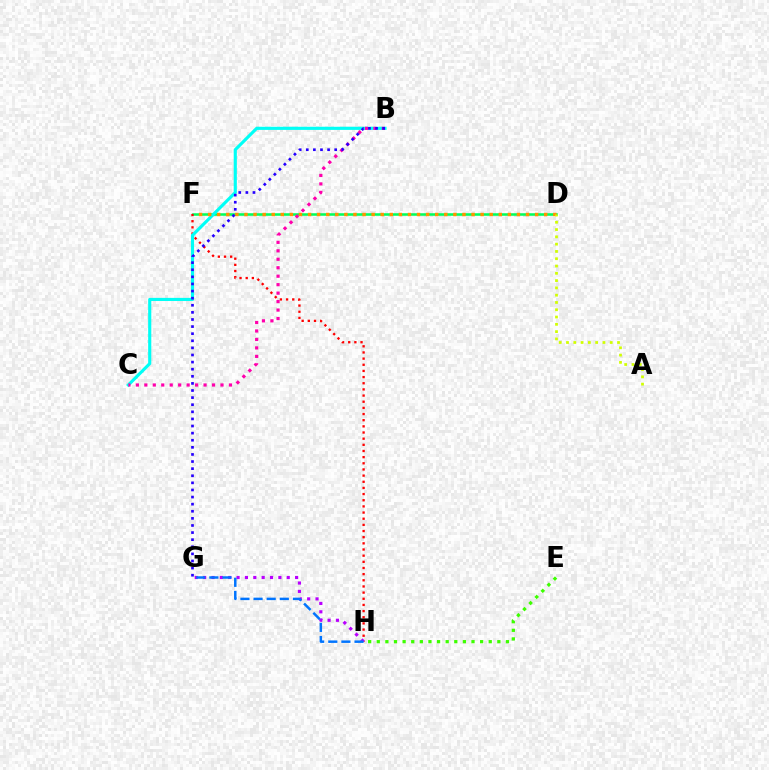{('D', 'F'): [{'color': '#00ff5c', 'line_style': 'solid', 'thickness': 1.84}, {'color': '#ff9400', 'line_style': 'dotted', 'thickness': 2.47}], ('F', 'H'): [{'color': '#ff0000', 'line_style': 'dotted', 'thickness': 1.67}], ('B', 'C'): [{'color': '#00fff6', 'line_style': 'solid', 'thickness': 2.26}, {'color': '#ff00ac', 'line_style': 'dotted', 'thickness': 2.3}], ('G', 'H'): [{'color': '#b900ff', 'line_style': 'dotted', 'thickness': 2.27}, {'color': '#0074ff', 'line_style': 'dashed', 'thickness': 1.78}], ('E', 'H'): [{'color': '#3dff00', 'line_style': 'dotted', 'thickness': 2.34}], ('B', 'G'): [{'color': '#2500ff', 'line_style': 'dotted', 'thickness': 1.93}], ('A', 'D'): [{'color': '#d1ff00', 'line_style': 'dotted', 'thickness': 1.98}]}